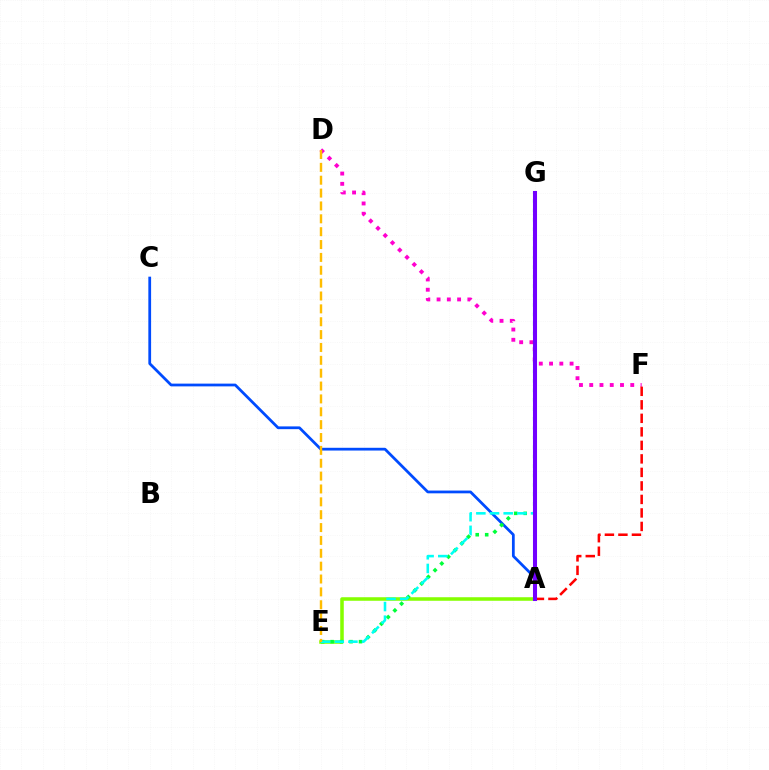{('A', 'E'): [{'color': '#84ff00', 'line_style': 'solid', 'thickness': 2.55}], ('D', 'F'): [{'color': '#ff00cf', 'line_style': 'dotted', 'thickness': 2.79}], ('A', 'C'): [{'color': '#004bff', 'line_style': 'solid', 'thickness': 1.98}], ('E', 'G'): [{'color': '#00ff39', 'line_style': 'dotted', 'thickness': 2.57}, {'color': '#00fff6', 'line_style': 'dashed', 'thickness': 1.86}], ('A', 'F'): [{'color': '#ff0000', 'line_style': 'dashed', 'thickness': 1.84}], ('D', 'E'): [{'color': '#ffbd00', 'line_style': 'dashed', 'thickness': 1.75}], ('A', 'G'): [{'color': '#7200ff', 'line_style': 'solid', 'thickness': 2.92}]}